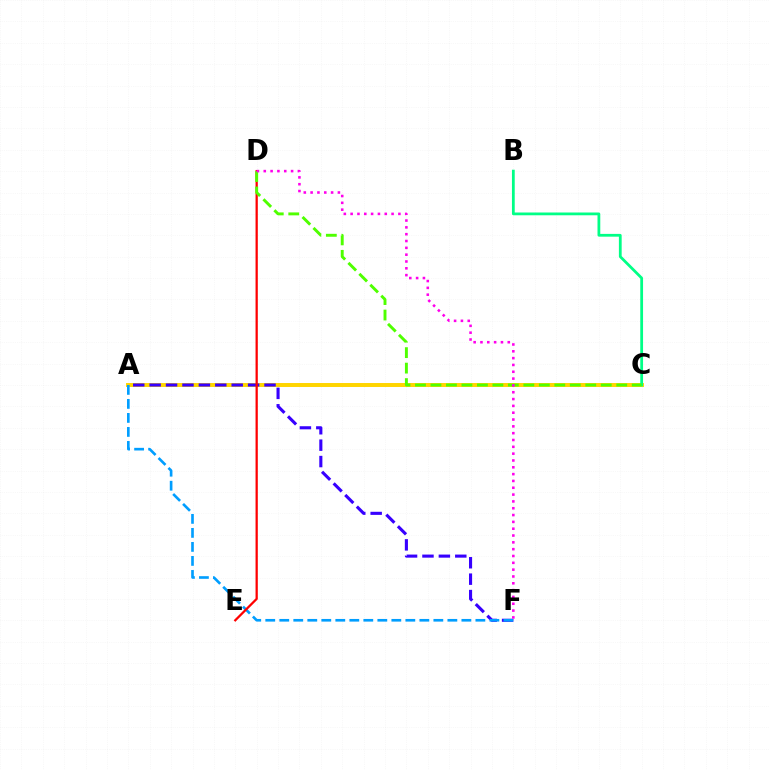{('A', 'C'): [{'color': '#ffd500', 'line_style': 'solid', 'thickness': 2.84}], ('B', 'C'): [{'color': '#00ff86', 'line_style': 'solid', 'thickness': 2.0}], ('A', 'F'): [{'color': '#3700ff', 'line_style': 'dashed', 'thickness': 2.23}, {'color': '#009eff', 'line_style': 'dashed', 'thickness': 1.9}], ('D', 'E'): [{'color': '#ff0000', 'line_style': 'solid', 'thickness': 1.63}], ('C', 'D'): [{'color': '#4fff00', 'line_style': 'dashed', 'thickness': 2.1}], ('D', 'F'): [{'color': '#ff00ed', 'line_style': 'dotted', 'thickness': 1.85}]}